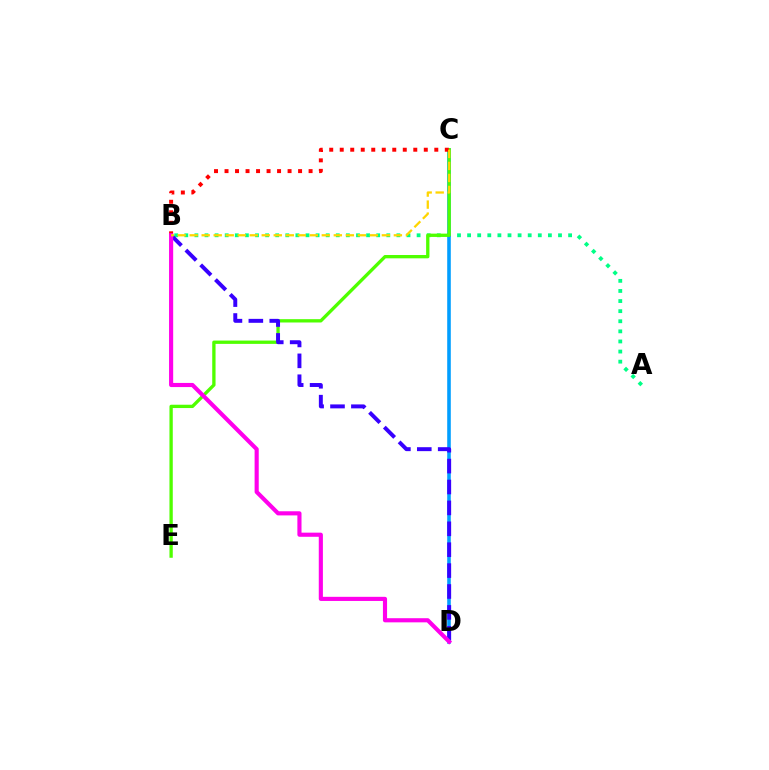{('A', 'B'): [{'color': '#00ff86', 'line_style': 'dotted', 'thickness': 2.74}], ('C', 'D'): [{'color': '#009eff', 'line_style': 'solid', 'thickness': 2.58}], ('C', 'E'): [{'color': '#4fff00', 'line_style': 'solid', 'thickness': 2.39}], ('B', 'D'): [{'color': '#3700ff', 'line_style': 'dashed', 'thickness': 2.84}, {'color': '#ff00ed', 'line_style': 'solid', 'thickness': 2.97}], ('B', 'C'): [{'color': '#ff0000', 'line_style': 'dotted', 'thickness': 2.85}, {'color': '#ffd500', 'line_style': 'dashed', 'thickness': 1.63}]}